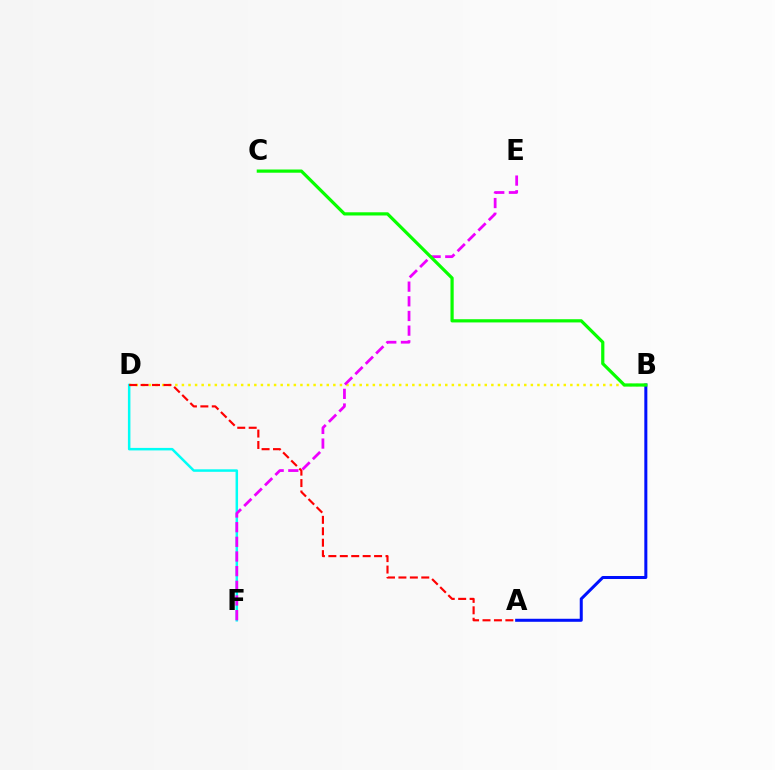{('B', 'D'): [{'color': '#fcf500', 'line_style': 'dotted', 'thickness': 1.79}], ('D', 'F'): [{'color': '#00fff6', 'line_style': 'solid', 'thickness': 1.8}], ('A', 'B'): [{'color': '#0010ff', 'line_style': 'solid', 'thickness': 2.17}], ('A', 'D'): [{'color': '#ff0000', 'line_style': 'dashed', 'thickness': 1.55}], ('E', 'F'): [{'color': '#ee00ff', 'line_style': 'dashed', 'thickness': 1.99}], ('B', 'C'): [{'color': '#08ff00', 'line_style': 'solid', 'thickness': 2.31}]}